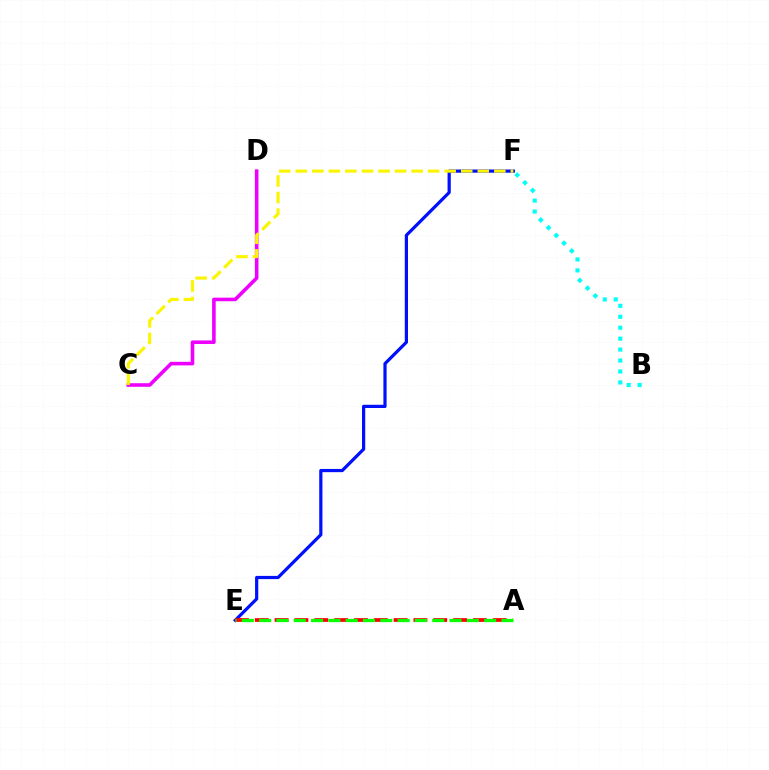{('C', 'D'): [{'color': '#ee00ff', 'line_style': 'solid', 'thickness': 2.58}], ('B', 'F'): [{'color': '#00fff6', 'line_style': 'dotted', 'thickness': 2.97}], ('E', 'F'): [{'color': '#0010ff', 'line_style': 'solid', 'thickness': 2.31}], ('C', 'F'): [{'color': '#fcf500', 'line_style': 'dashed', 'thickness': 2.25}], ('A', 'E'): [{'color': '#ff0000', 'line_style': 'dashed', 'thickness': 2.69}, {'color': '#08ff00', 'line_style': 'dashed', 'thickness': 2.35}]}